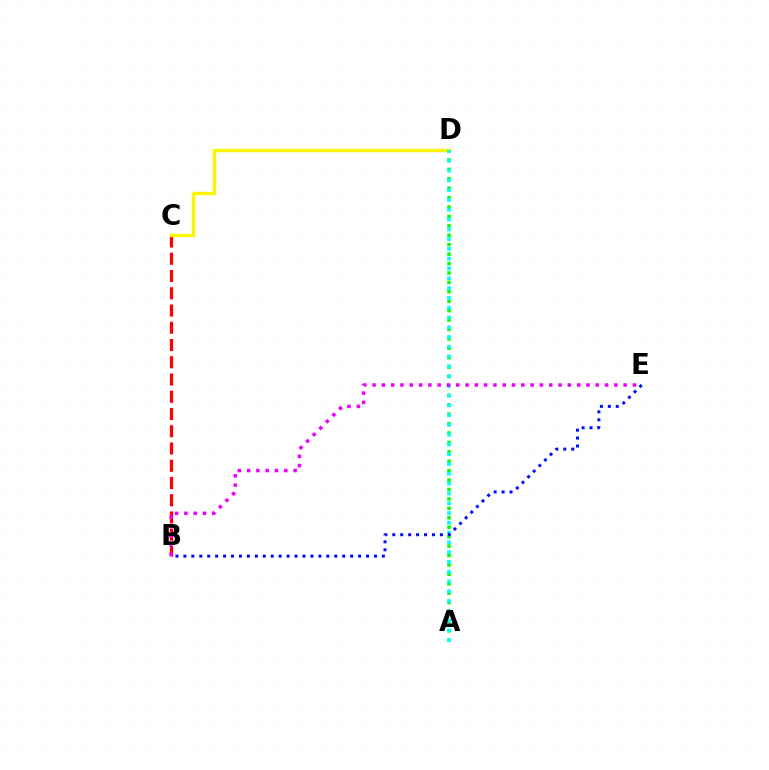{('B', 'C'): [{'color': '#ff0000', 'line_style': 'dashed', 'thickness': 2.34}], ('C', 'D'): [{'color': '#fcf500', 'line_style': 'solid', 'thickness': 2.46}], ('A', 'D'): [{'color': '#08ff00', 'line_style': 'dotted', 'thickness': 2.56}, {'color': '#00fff6', 'line_style': 'dotted', 'thickness': 2.66}], ('B', 'E'): [{'color': '#0010ff', 'line_style': 'dotted', 'thickness': 2.16}, {'color': '#ee00ff', 'line_style': 'dotted', 'thickness': 2.53}]}